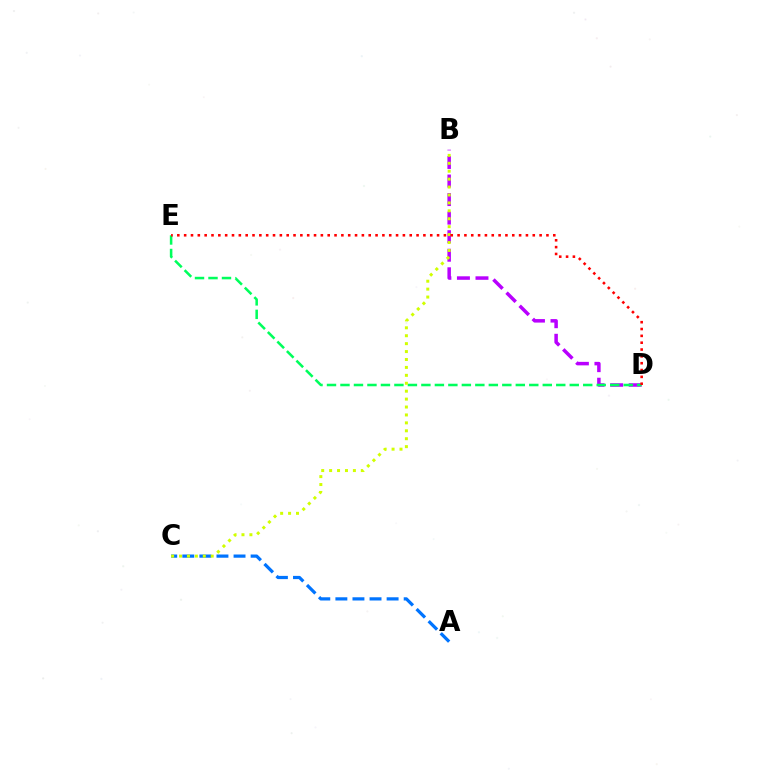{('A', 'C'): [{'color': '#0074ff', 'line_style': 'dashed', 'thickness': 2.32}], ('B', 'D'): [{'color': '#b900ff', 'line_style': 'dashed', 'thickness': 2.52}], ('D', 'E'): [{'color': '#00ff5c', 'line_style': 'dashed', 'thickness': 1.83}, {'color': '#ff0000', 'line_style': 'dotted', 'thickness': 1.86}], ('B', 'C'): [{'color': '#d1ff00', 'line_style': 'dotted', 'thickness': 2.15}]}